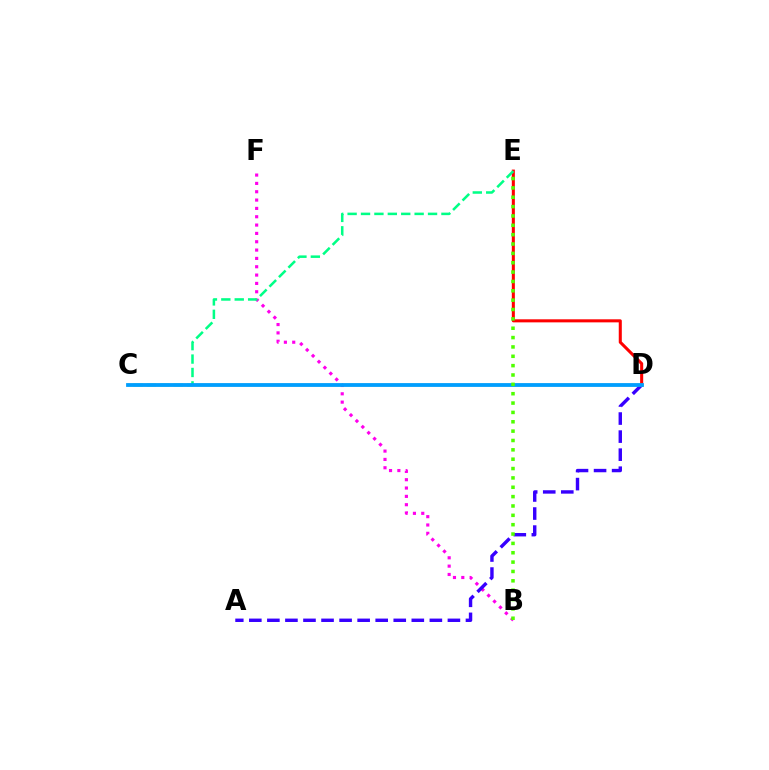{('B', 'F'): [{'color': '#ff00ed', 'line_style': 'dotted', 'thickness': 2.26}], ('A', 'D'): [{'color': '#3700ff', 'line_style': 'dashed', 'thickness': 2.45}], ('D', 'E'): [{'color': '#ff0000', 'line_style': 'solid', 'thickness': 2.2}], ('C', 'D'): [{'color': '#ffd500', 'line_style': 'solid', 'thickness': 1.7}, {'color': '#009eff', 'line_style': 'solid', 'thickness': 2.73}], ('C', 'E'): [{'color': '#00ff86', 'line_style': 'dashed', 'thickness': 1.82}], ('B', 'E'): [{'color': '#4fff00', 'line_style': 'dotted', 'thickness': 2.54}]}